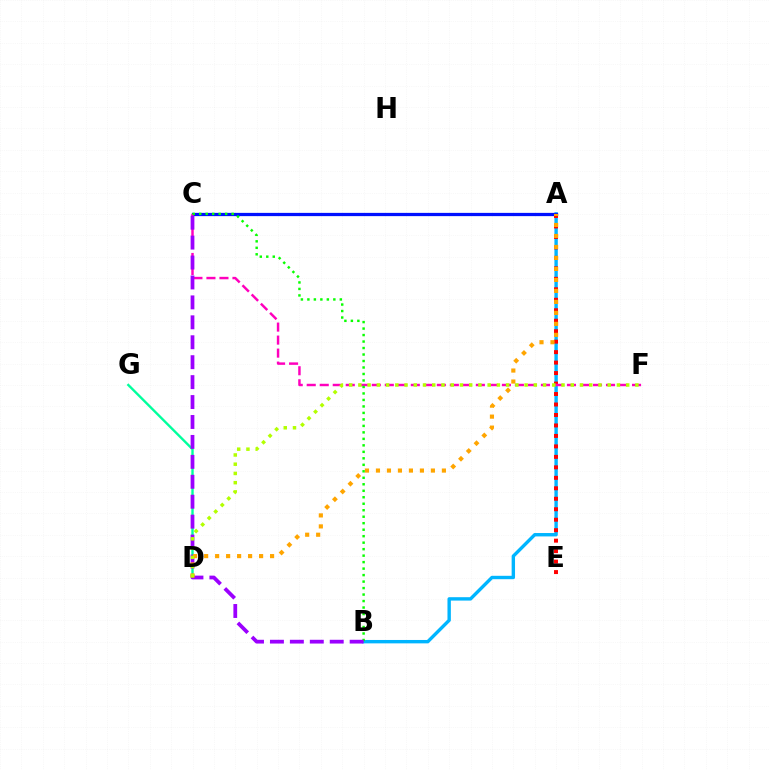{('A', 'B'): [{'color': '#00b5ff', 'line_style': 'solid', 'thickness': 2.44}], ('D', 'G'): [{'color': '#00ff9d', 'line_style': 'solid', 'thickness': 1.71}], ('A', 'C'): [{'color': '#0010ff', 'line_style': 'solid', 'thickness': 2.34}], ('A', 'E'): [{'color': '#ff0000', 'line_style': 'dotted', 'thickness': 2.85}], ('C', 'F'): [{'color': '#ff00bd', 'line_style': 'dashed', 'thickness': 1.77}], ('B', 'C'): [{'color': '#08ff00', 'line_style': 'dotted', 'thickness': 1.76}, {'color': '#9b00ff', 'line_style': 'dashed', 'thickness': 2.71}], ('A', 'D'): [{'color': '#ffa500', 'line_style': 'dotted', 'thickness': 2.99}], ('D', 'F'): [{'color': '#b3ff00', 'line_style': 'dotted', 'thickness': 2.51}]}